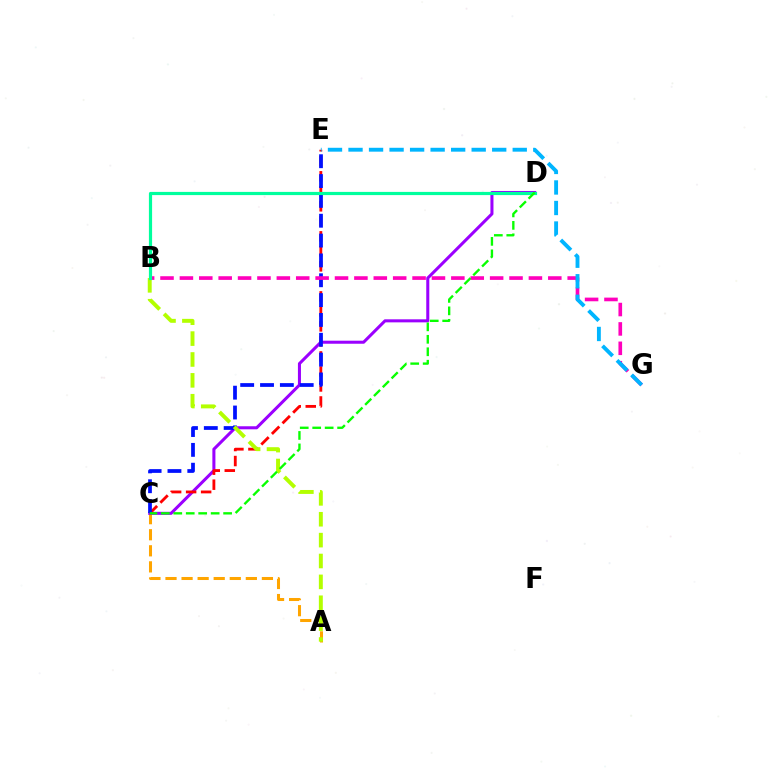{('A', 'C'): [{'color': '#ffa500', 'line_style': 'dashed', 'thickness': 2.18}], ('C', 'D'): [{'color': '#9b00ff', 'line_style': 'solid', 'thickness': 2.19}, {'color': '#08ff00', 'line_style': 'dashed', 'thickness': 1.69}], ('C', 'E'): [{'color': '#ff0000', 'line_style': 'dashed', 'thickness': 2.04}, {'color': '#0010ff', 'line_style': 'dashed', 'thickness': 2.7}], ('B', 'G'): [{'color': '#ff00bd', 'line_style': 'dashed', 'thickness': 2.63}], ('A', 'B'): [{'color': '#b3ff00', 'line_style': 'dashed', 'thickness': 2.84}], ('E', 'G'): [{'color': '#00b5ff', 'line_style': 'dashed', 'thickness': 2.79}], ('B', 'D'): [{'color': '#00ff9d', 'line_style': 'solid', 'thickness': 2.3}]}